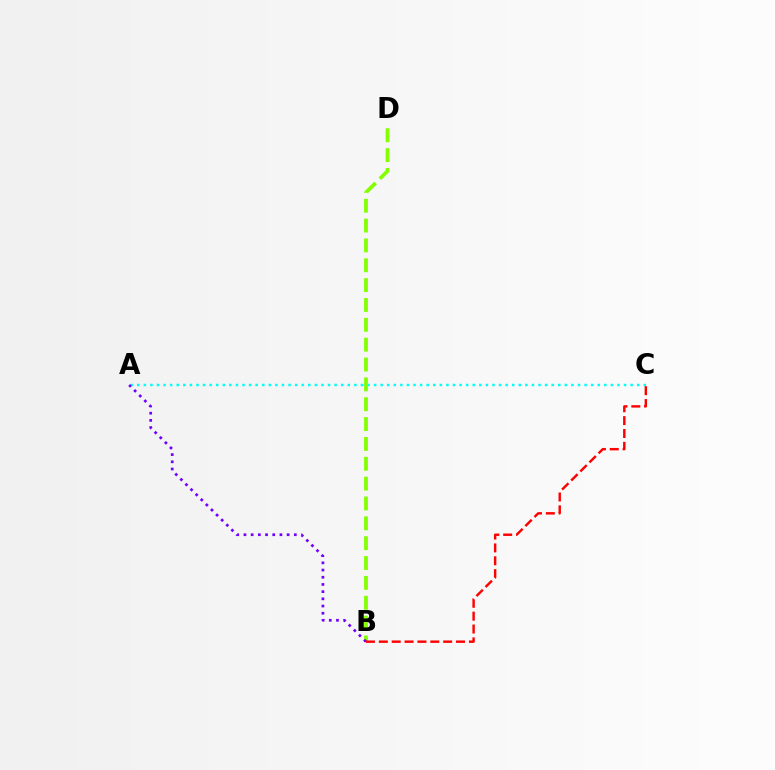{('A', 'C'): [{'color': '#00fff6', 'line_style': 'dotted', 'thickness': 1.79}], ('B', 'D'): [{'color': '#84ff00', 'line_style': 'dashed', 'thickness': 2.7}], ('A', 'B'): [{'color': '#7200ff', 'line_style': 'dotted', 'thickness': 1.96}], ('B', 'C'): [{'color': '#ff0000', 'line_style': 'dashed', 'thickness': 1.75}]}